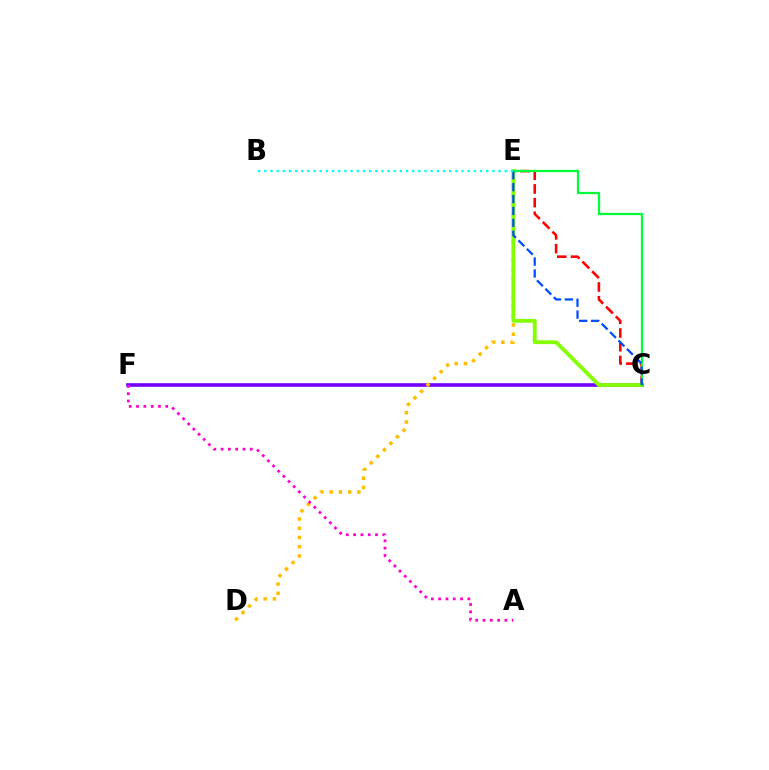{('C', 'E'): [{'color': '#ff0000', 'line_style': 'dashed', 'thickness': 1.86}, {'color': '#84ff00', 'line_style': 'solid', 'thickness': 2.75}, {'color': '#00ff39', 'line_style': 'solid', 'thickness': 1.62}, {'color': '#004bff', 'line_style': 'dashed', 'thickness': 1.62}], ('C', 'F'): [{'color': '#7200ff', 'line_style': 'solid', 'thickness': 2.61}], ('D', 'E'): [{'color': '#ffbd00', 'line_style': 'dotted', 'thickness': 2.51}], ('B', 'E'): [{'color': '#00fff6', 'line_style': 'dotted', 'thickness': 1.67}], ('A', 'F'): [{'color': '#ff00cf', 'line_style': 'dotted', 'thickness': 1.98}]}